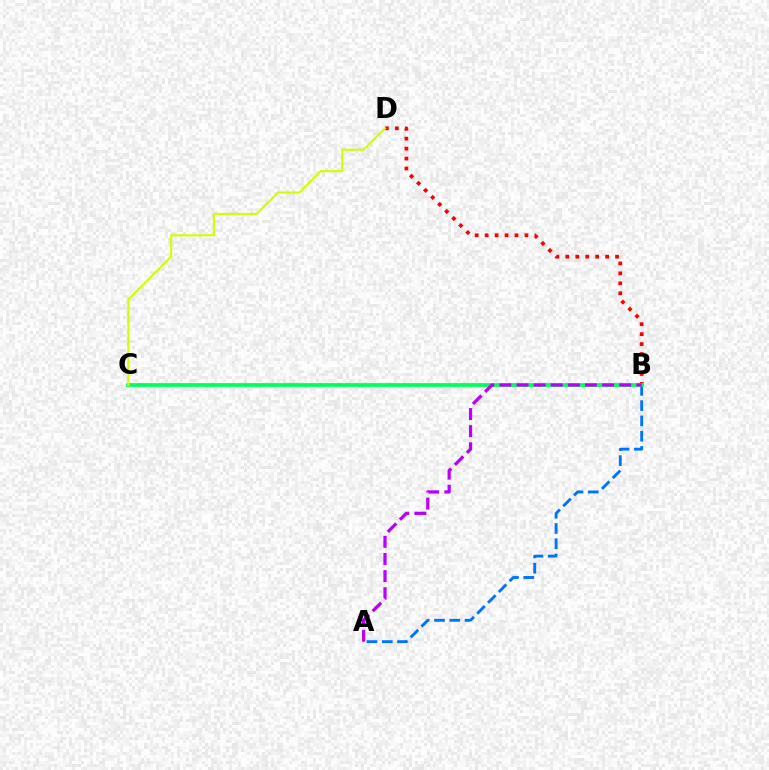{('A', 'B'): [{'color': '#0074ff', 'line_style': 'dashed', 'thickness': 2.08}, {'color': '#b900ff', 'line_style': 'dashed', 'thickness': 2.33}], ('B', 'D'): [{'color': '#ff0000', 'line_style': 'dotted', 'thickness': 2.7}], ('B', 'C'): [{'color': '#00ff5c', 'line_style': 'solid', 'thickness': 2.7}], ('C', 'D'): [{'color': '#d1ff00', 'line_style': 'solid', 'thickness': 1.5}]}